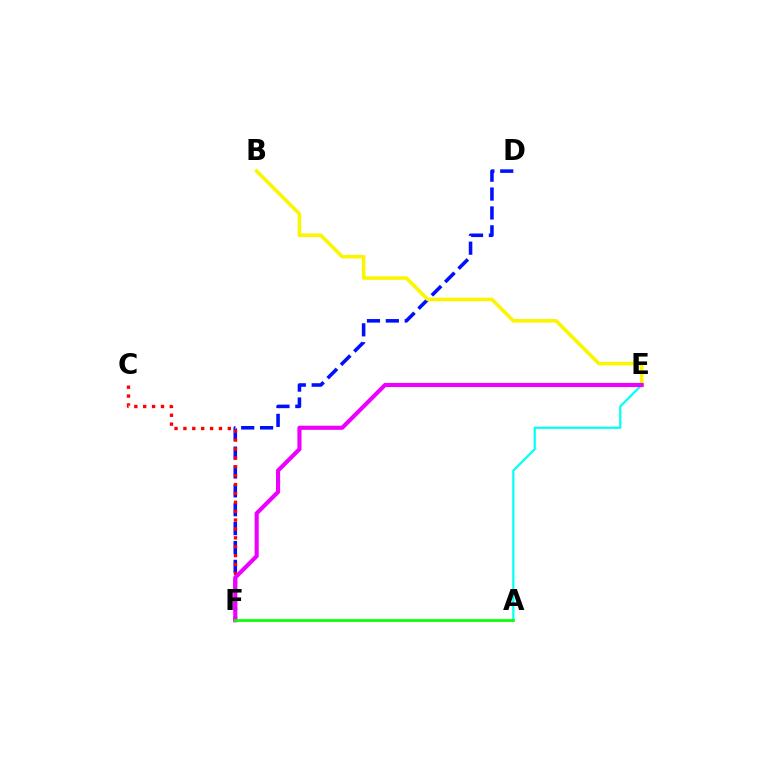{('D', 'F'): [{'color': '#0010ff', 'line_style': 'dashed', 'thickness': 2.56}], ('B', 'E'): [{'color': '#fcf500', 'line_style': 'solid', 'thickness': 2.6}], ('A', 'E'): [{'color': '#00fff6', 'line_style': 'solid', 'thickness': 1.58}], ('C', 'F'): [{'color': '#ff0000', 'line_style': 'dotted', 'thickness': 2.41}], ('E', 'F'): [{'color': '#ee00ff', 'line_style': 'solid', 'thickness': 2.96}], ('A', 'F'): [{'color': '#08ff00', 'line_style': 'solid', 'thickness': 1.96}]}